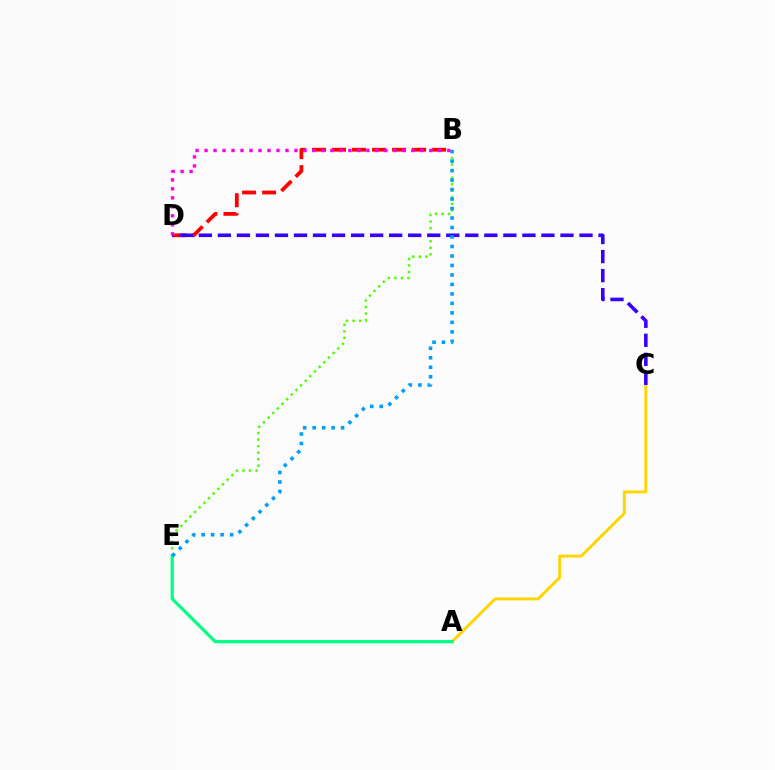{('B', 'E'): [{'color': '#4fff00', 'line_style': 'dotted', 'thickness': 1.78}, {'color': '#009eff', 'line_style': 'dotted', 'thickness': 2.58}], ('A', 'C'): [{'color': '#ffd500', 'line_style': 'solid', 'thickness': 2.12}], ('B', 'D'): [{'color': '#ff0000', 'line_style': 'dashed', 'thickness': 2.72}, {'color': '#ff00ed', 'line_style': 'dotted', 'thickness': 2.44}], ('C', 'D'): [{'color': '#3700ff', 'line_style': 'dashed', 'thickness': 2.59}], ('A', 'E'): [{'color': '#00ff86', 'line_style': 'solid', 'thickness': 2.3}]}